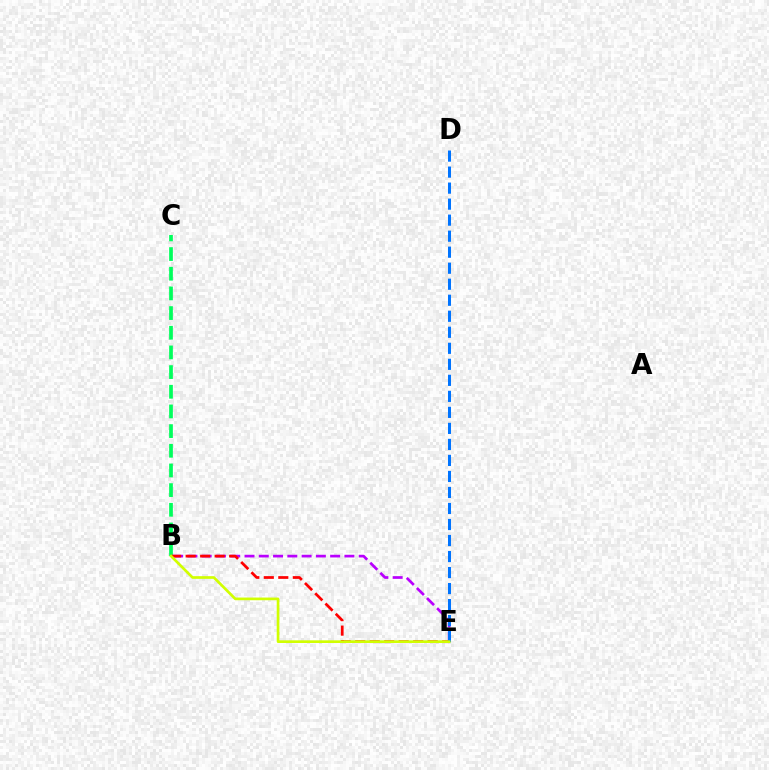{('B', 'C'): [{'color': '#00ff5c', 'line_style': 'dashed', 'thickness': 2.67}], ('B', 'E'): [{'color': '#b900ff', 'line_style': 'dashed', 'thickness': 1.94}, {'color': '#ff0000', 'line_style': 'dashed', 'thickness': 1.97}, {'color': '#d1ff00', 'line_style': 'solid', 'thickness': 1.93}], ('D', 'E'): [{'color': '#0074ff', 'line_style': 'dashed', 'thickness': 2.18}]}